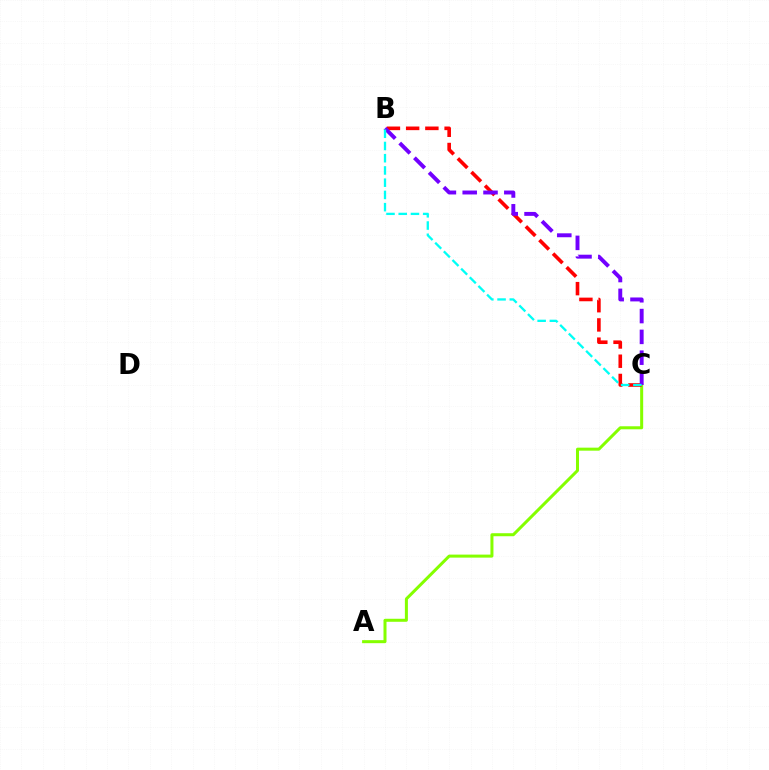{('A', 'C'): [{'color': '#84ff00', 'line_style': 'solid', 'thickness': 2.17}], ('B', 'C'): [{'color': '#ff0000', 'line_style': 'dashed', 'thickness': 2.61}, {'color': '#7200ff', 'line_style': 'dashed', 'thickness': 2.83}, {'color': '#00fff6', 'line_style': 'dashed', 'thickness': 1.66}]}